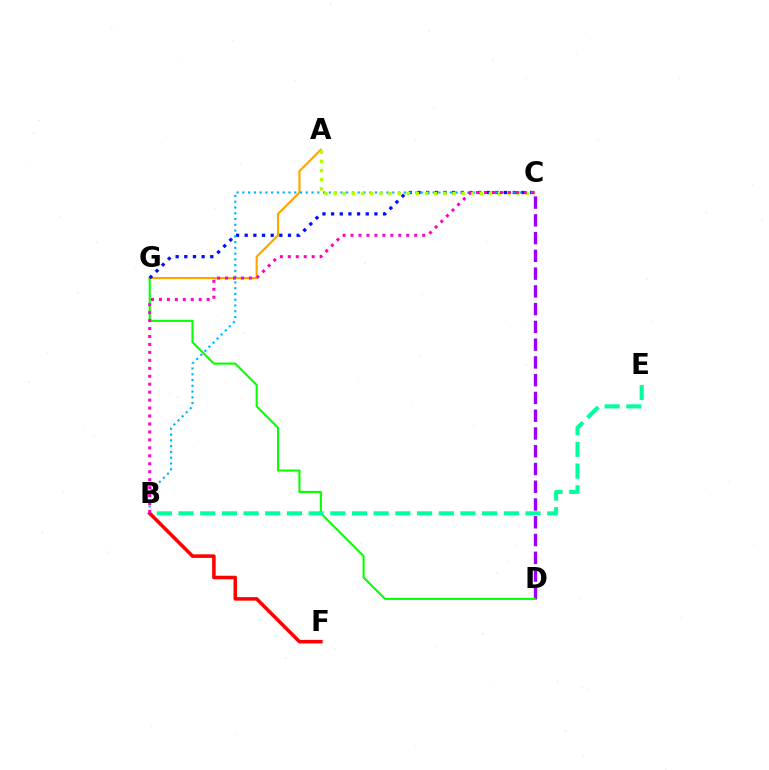{('C', 'D'): [{'color': '#9b00ff', 'line_style': 'dashed', 'thickness': 2.41}], ('A', 'G'): [{'color': '#ffa500', 'line_style': 'solid', 'thickness': 1.56}], ('D', 'G'): [{'color': '#08ff00', 'line_style': 'solid', 'thickness': 1.52}], ('C', 'G'): [{'color': '#0010ff', 'line_style': 'dotted', 'thickness': 2.35}], ('B', 'C'): [{'color': '#00b5ff', 'line_style': 'dotted', 'thickness': 1.57}, {'color': '#ff00bd', 'line_style': 'dotted', 'thickness': 2.16}], ('A', 'C'): [{'color': '#b3ff00', 'line_style': 'dotted', 'thickness': 2.48}], ('B', 'E'): [{'color': '#00ff9d', 'line_style': 'dashed', 'thickness': 2.95}], ('B', 'F'): [{'color': '#ff0000', 'line_style': 'solid', 'thickness': 2.55}]}